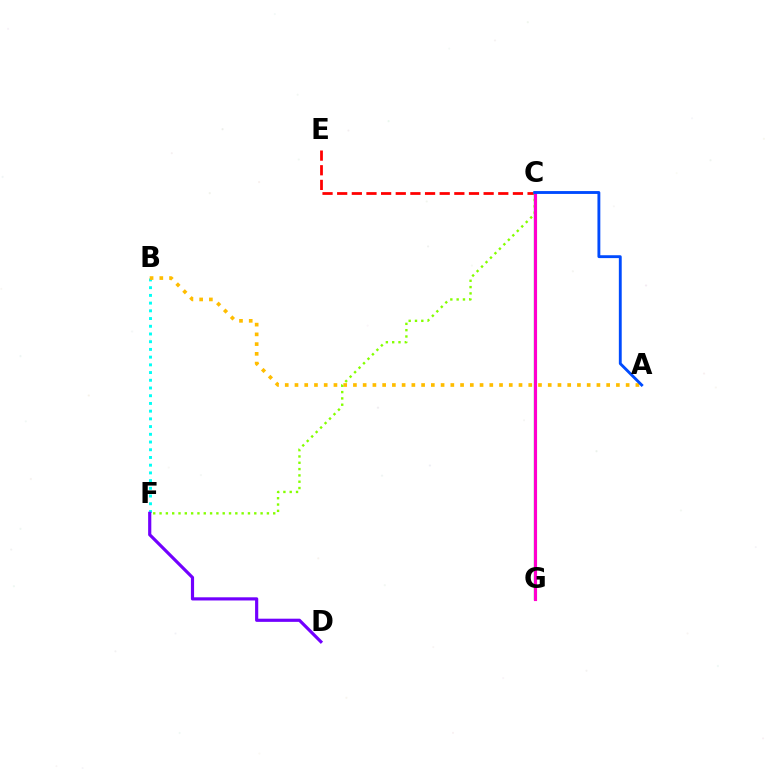{('B', 'F'): [{'color': '#00fff6', 'line_style': 'dotted', 'thickness': 2.1}], ('A', 'B'): [{'color': '#ffbd00', 'line_style': 'dotted', 'thickness': 2.65}], ('C', 'E'): [{'color': '#ff0000', 'line_style': 'dashed', 'thickness': 1.99}], ('C', 'G'): [{'color': '#00ff39', 'line_style': 'solid', 'thickness': 1.66}, {'color': '#ff00cf', 'line_style': 'solid', 'thickness': 2.26}], ('C', 'F'): [{'color': '#84ff00', 'line_style': 'dotted', 'thickness': 1.72}], ('D', 'F'): [{'color': '#7200ff', 'line_style': 'solid', 'thickness': 2.28}], ('A', 'C'): [{'color': '#004bff', 'line_style': 'solid', 'thickness': 2.07}]}